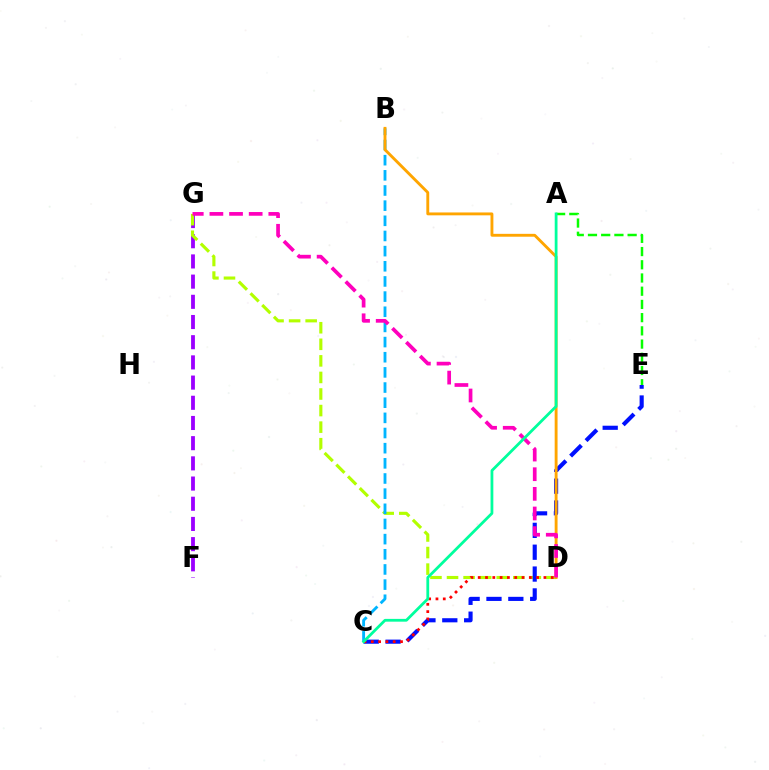{('A', 'E'): [{'color': '#08ff00', 'line_style': 'dashed', 'thickness': 1.8}], ('F', 'G'): [{'color': '#9b00ff', 'line_style': 'dashed', 'thickness': 2.74}], ('D', 'G'): [{'color': '#b3ff00', 'line_style': 'dashed', 'thickness': 2.25}, {'color': '#ff00bd', 'line_style': 'dashed', 'thickness': 2.67}], ('C', 'E'): [{'color': '#0010ff', 'line_style': 'dashed', 'thickness': 2.97}], ('B', 'C'): [{'color': '#00b5ff', 'line_style': 'dashed', 'thickness': 2.06}], ('B', 'D'): [{'color': '#ffa500', 'line_style': 'solid', 'thickness': 2.07}], ('C', 'D'): [{'color': '#ff0000', 'line_style': 'dotted', 'thickness': 1.98}], ('A', 'C'): [{'color': '#00ff9d', 'line_style': 'solid', 'thickness': 2.0}]}